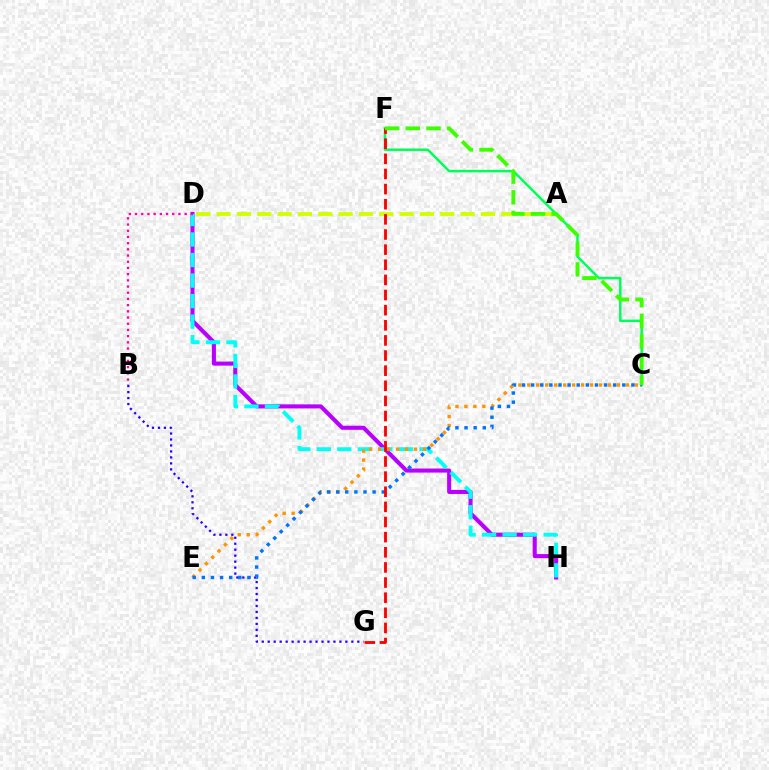{('D', 'H'): [{'color': '#b900ff', 'line_style': 'solid', 'thickness': 2.93}, {'color': '#00fff6', 'line_style': 'dashed', 'thickness': 2.79}], ('C', 'F'): [{'color': '#00ff5c', 'line_style': 'solid', 'thickness': 1.79}, {'color': '#3dff00', 'line_style': 'dashed', 'thickness': 2.8}], ('B', 'G'): [{'color': '#2500ff', 'line_style': 'dotted', 'thickness': 1.62}], ('B', 'D'): [{'color': '#ff00ac', 'line_style': 'dotted', 'thickness': 1.68}], ('A', 'D'): [{'color': '#d1ff00', 'line_style': 'dashed', 'thickness': 2.76}], ('C', 'E'): [{'color': '#ff9400', 'line_style': 'dotted', 'thickness': 2.44}, {'color': '#0074ff', 'line_style': 'dotted', 'thickness': 2.48}], ('F', 'G'): [{'color': '#ff0000', 'line_style': 'dashed', 'thickness': 2.06}]}